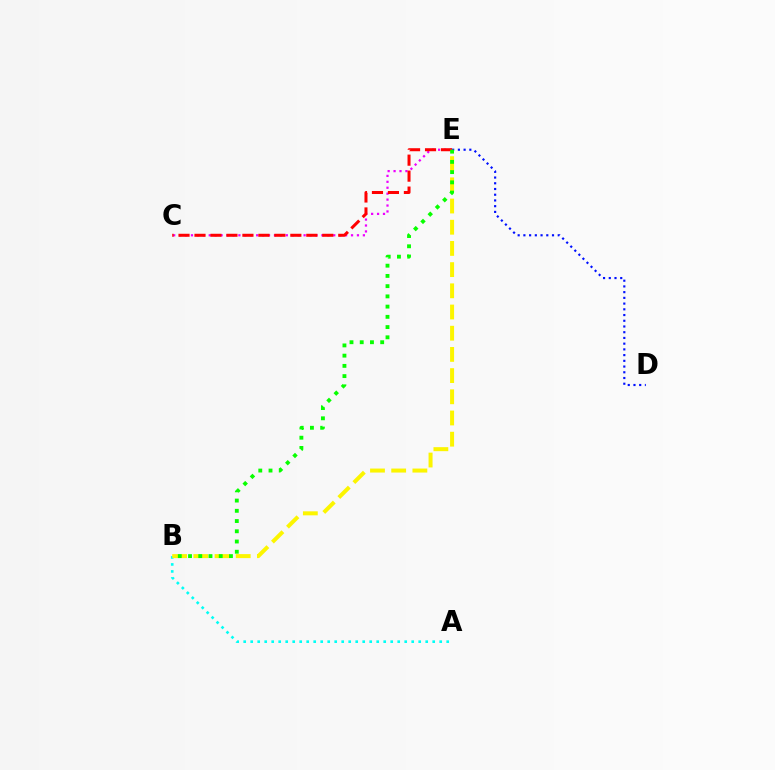{('A', 'B'): [{'color': '#00fff6', 'line_style': 'dotted', 'thickness': 1.9}], ('C', 'E'): [{'color': '#ee00ff', 'line_style': 'dotted', 'thickness': 1.61}, {'color': '#ff0000', 'line_style': 'dashed', 'thickness': 2.17}], ('D', 'E'): [{'color': '#0010ff', 'line_style': 'dotted', 'thickness': 1.56}], ('B', 'E'): [{'color': '#fcf500', 'line_style': 'dashed', 'thickness': 2.88}, {'color': '#08ff00', 'line_style': 'dotted', 'thickness': 2.78}]}